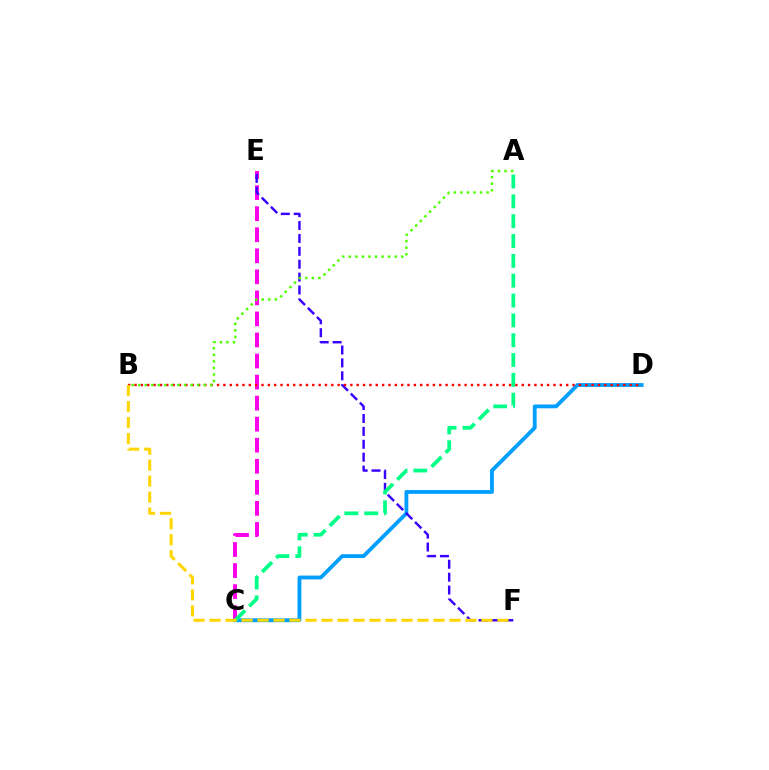{('C', 'E'): [{'color': '#ff00ed', 'line_style': 'dashed', 'thickness': 2.86}], ('C', 'D'): [{'color': '#009eff', 'line_style': 'solid', 'thickness': 2.74}], ('E', 'F'): [{'color': '#3700ff', 'line_style': 'dashed', 'thickness': 1.75}], ('A', 'C'): [{'color': '#00ff86', 'line_style': 'dashed', 'thickness': 2.69}], ('B', 'D'): [{'color': '#ff0000', 'line_style': 'dotted', 'thickness': 1.72}], ('A', 'B'): [{'color': '#4fff00', 'line_style': 'dotted', 'thickness': 1.78}], ('B', 'F'): [{'color': '#ffd500', 'line_style': 'dashed', 'thickness': 2.17}]}